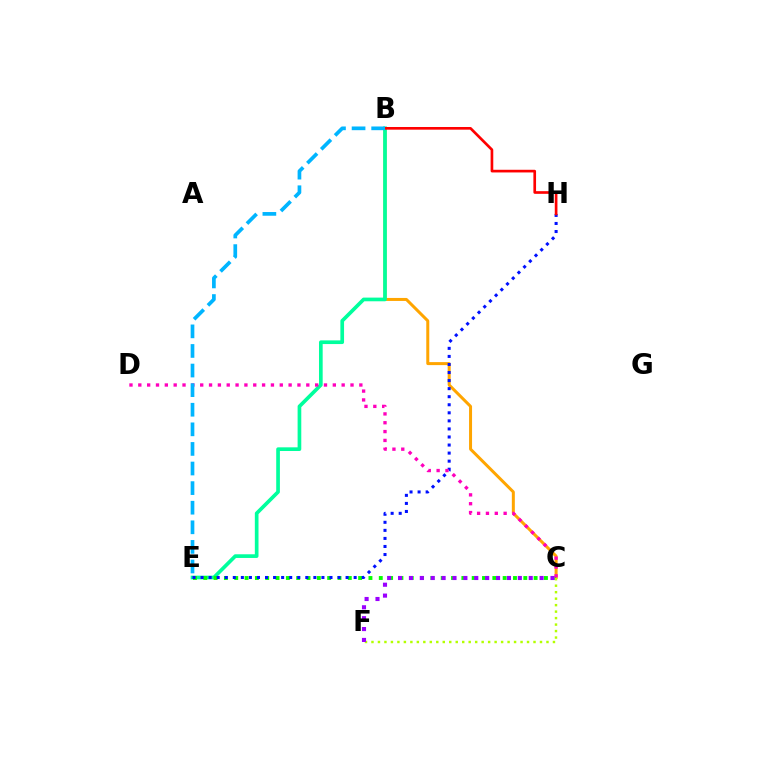{('B', 'C'): [{'color': '#ffa500', 'line_style': 'solid', 'thickness': 2.16}], ('B', 'E'): [{'color': '#00ff9d', 'line_style': 'solid', 'thickness': 2.65}, {'color': '#00b5ff', 'line_style': 'dashed', 'thickness': 2.66}], ('C', 'E'): [{'color': '#08ff00', 'line_style': 'dotted', 'thickness': 2.8}], ('E', 'H'): [{'color': '#0010ff', 'line_style': 'dotted', 'thickness': 2.19}], ('C', 'F'): [{'color': '#b3ff00', 'line_style': 'dotted', 'thickness': 1.76}, {'color': '#9b00ff', 'line_style': 'dotted', 'thickness': 2.96}], ('B', 'H'): [{'color': '#ff0000', 'line_style': 'solid', 'thickness': 1.92}], ('C', 'D'): [{'color': '#ff00bd', 'line_style': 'dotted', 'thickness': 2.4}]}